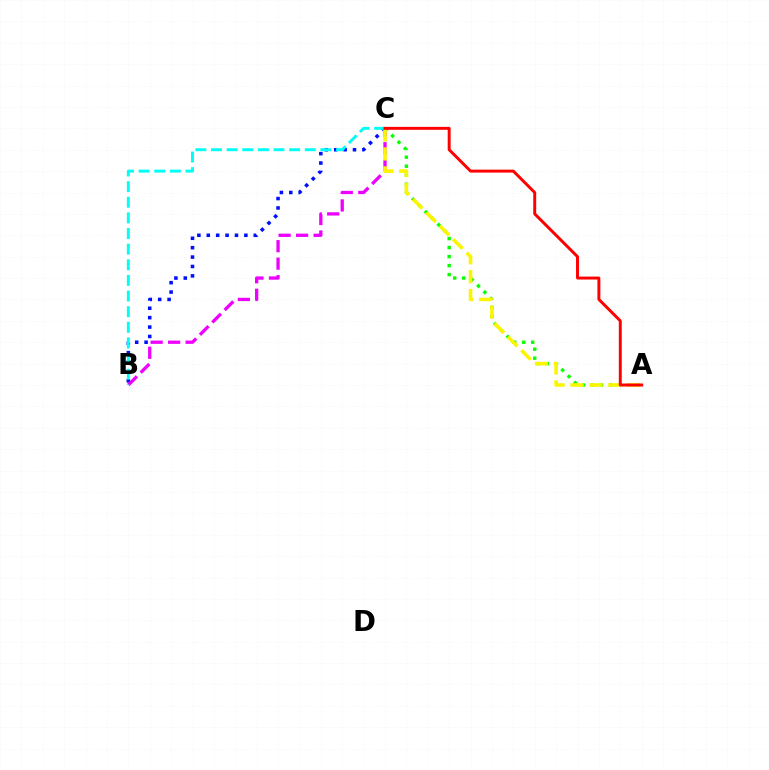{('B', 'C'): [{'color': '#0010ff', 'line_style': 'dotted', 'thickness': 2.55}, {'color': '#ee00ff', 'line_style': 'dashed', 'thickness': 2.38}, {'color': '#00fff6', 'line_style': 'dashed', 'thickness': 2.12}], ('A', 'C'): [{'color': '#08ff00', 'line_style': 'dotted', 'thickness': 2.45}, {'color': '#fcf500', 'line_style': 'dashed', 'thickness': 2.58}, {'color': '#ff0000', 'line_style': 'solid', 'thickness': 2.12}]}